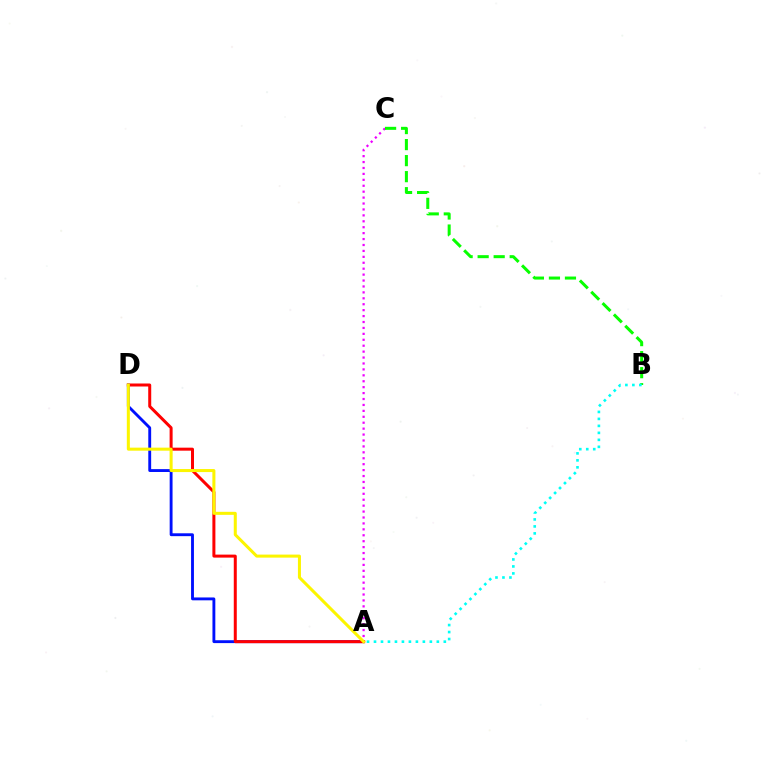{('A', 'D'): [{'color': '#0010ff', 'line_style': 'solid', 'thickness': 2.06}, {'color': '#ff0000', 'line_style': 'solid', 'thickness': 2.16}, {'color': '#fcf500', 'line_style': 'solid', 'thickness': 2.18}], ('A', 'C'): [{'color': '#ee00ff', 'line_style': 'dotted', 'thickness': 1.61}], ('B', 'C'): [{'color': '#08ff00', 'line_style': 'dashed', 'thickness': 2.18}], ('A', 'B'): [{'color': '#00fff6', 'line_style': 'dotted', 'thickness': 1.9}]}